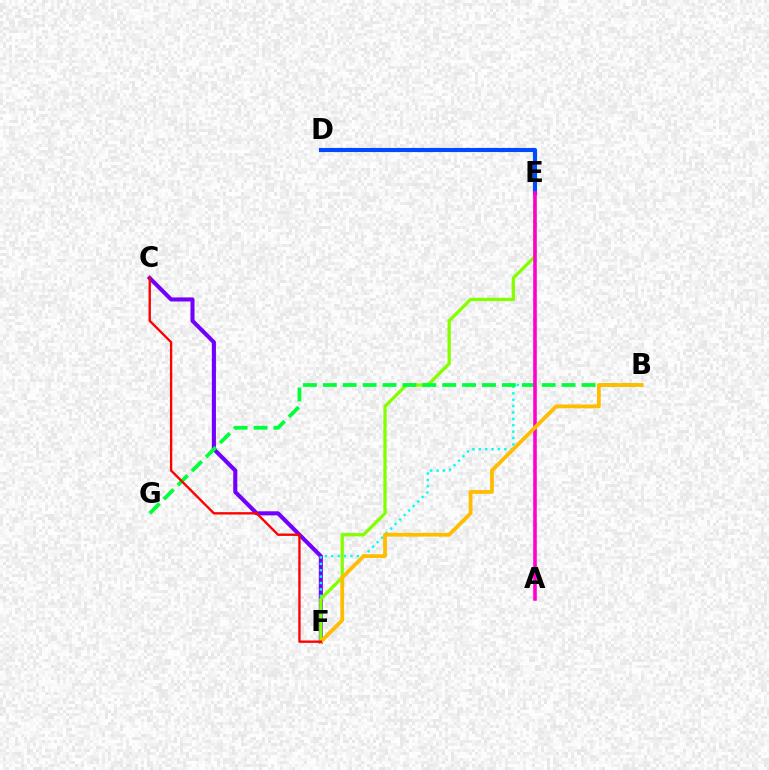{('C', 'F'): [{'color': '#7200ff', 'line_style': 'solid', 'thickness': 2.93}, {'color': '#ff0000', 'line_style': 'solid', 'thickness': 1.69}], ('E', 'F'): [{'color': '#00fff6', 'line_style': 'dotted', 'thickness': 1.74}, {'color': '#84ff00', 'line_style': 'solid', 'thickness': 2.37}], ('B', 'G'): [{'color': '#00ff39', 'line_style': 'dashed', 'thickness': 2.7}], ('D', 'E'): [{'color': '#004bff', 'line_style': 'solid', 'thickness': 2.98}], ('A', 'E'): [{'color': '#ff00cf', 'line_style': 'solid', 'thickness': 2.58}], ('B', 'F'): [{'color': '#ffbd00', 'line_style': 'solid', 'thickness': 2.73}]}